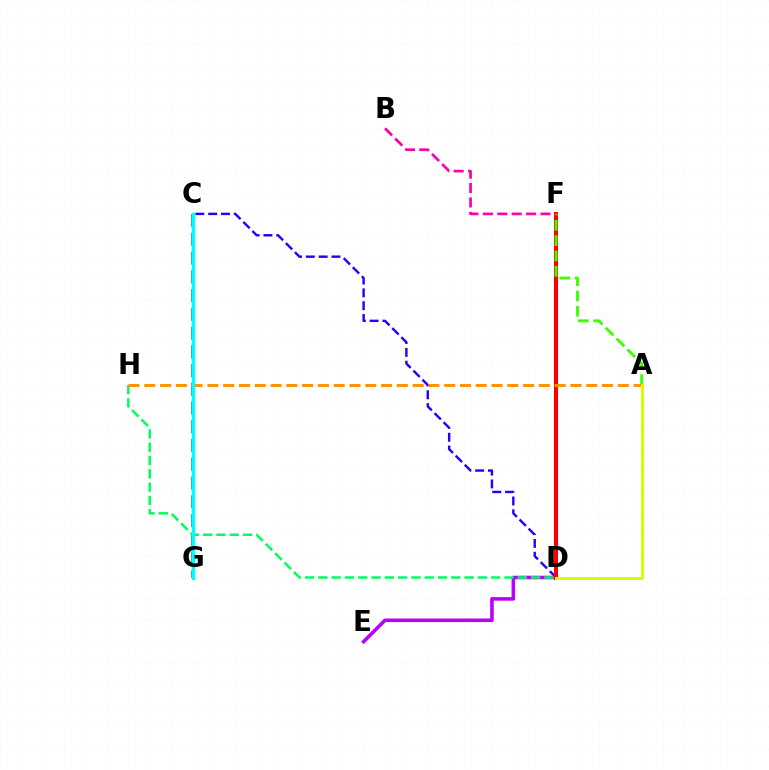{('C', 'G'): [{'color': '#0074ff', 'line_style': 'dashed', 'thickness': 2.55}, {'color': '#00fff6', 'line_style': 'solid', 'thickness': 2.48}], ('C', 'D'): [{'color': '#2500ff', 'line_style': 'dashed', 'thickness': 1.74}], ('D', 'E'): [{'color': '#b900ff', 'line_style': 'solid', 'thickness': 2.56}], ('D', 'F'): [{'color': '#ff0000', 'line_style': 'solid', 'thickness': 2.93}], ('A', 'F'): [{'color': '#3dff00', 'line_style': 'dashed', 'thickness': 2.08}], ('D', 'H'): [{'color': '#00ff5c', 'line_style': 'dashed', 'thickness': 1.81}], ('A', 'H'): [{'color': '#ff9400', 'line_style': 'dashed', 'thickness': 2.14}], ('B', 'F'): [{'color': '#ff00ac', 'line_style': 'dashed', 'thickness': 1.96}], ('A', 'D'): [{'color': '#d1ff00', 'line_style': 'solid', 'thickness': 2.12}]}